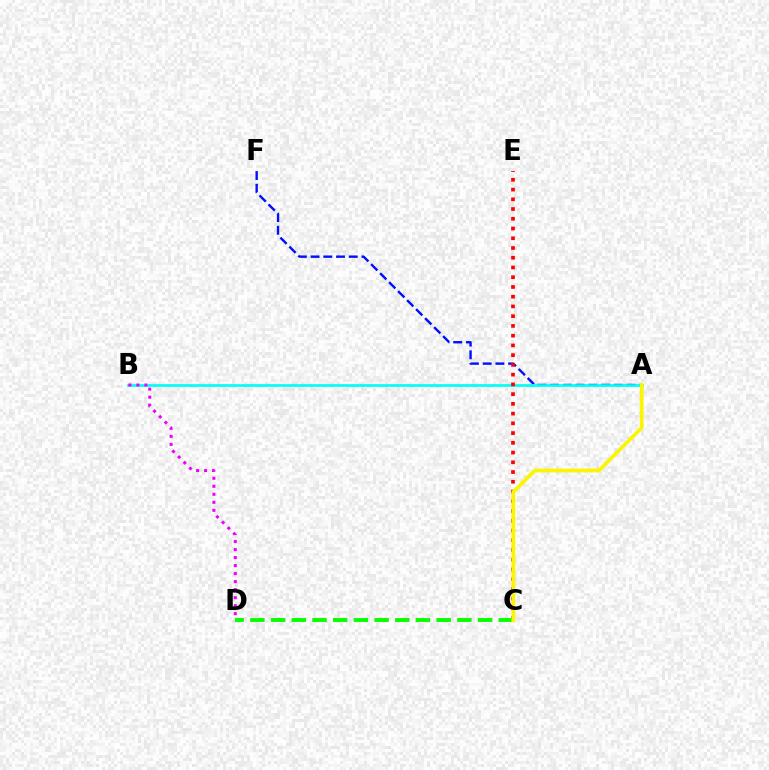{('A', 'F'): [{'color': '#0010ff', 'line_style': 'dashed', 'thickness': 1.73}], ('A', 'B'): [{'color': '#00fff6', 'line_style': 'solid', 'thickness': 1.95}], ('C', 'E'): [{'color': '#ff0000', 'line_style': 'dotted', 'thickness': 2.65}], ('B', 'D'): [{'color': '#ee00ff', 'line_style': 'dotted', 'thickness': 2.18}], ('C', 'D'): [{'color': '#08ff00', 'line_style': 'dashed', 'thickness': 2.81}], ('A', 'C'): [{'color': '#fcf500', 'line_style': 'solid', 'thickness': 2.67}]}